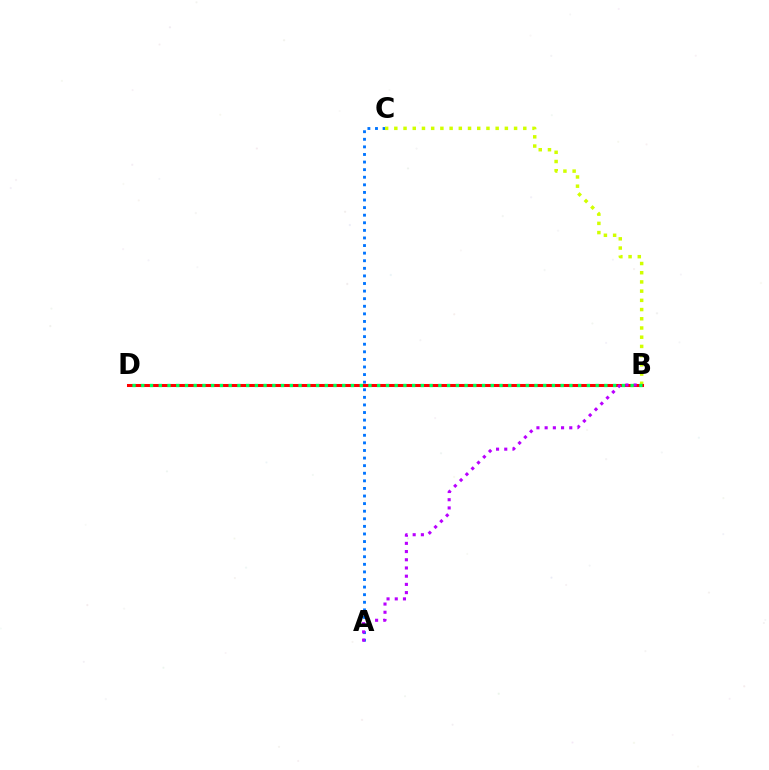{('A', 'C'): [{'color': '#0074ff', 'line_style': 'dotted', 'thickness': 2.06}], ('B', 'C'): [{'color': '#d1ff00', 'line_style': 'dotted', 'thickness': 2.5}], ('B', 'D'): [{'color': '#ff0000', 'line_style': 'solid', 'thickness': 2.18}, {'color': '#00ff5c', 'line_style': 'dotted', 'thickness': 2.37}], ('A', 'B'): [{'color': '#b900ff', 'line_style': 'dotted', 'thickness': 2.23}]}